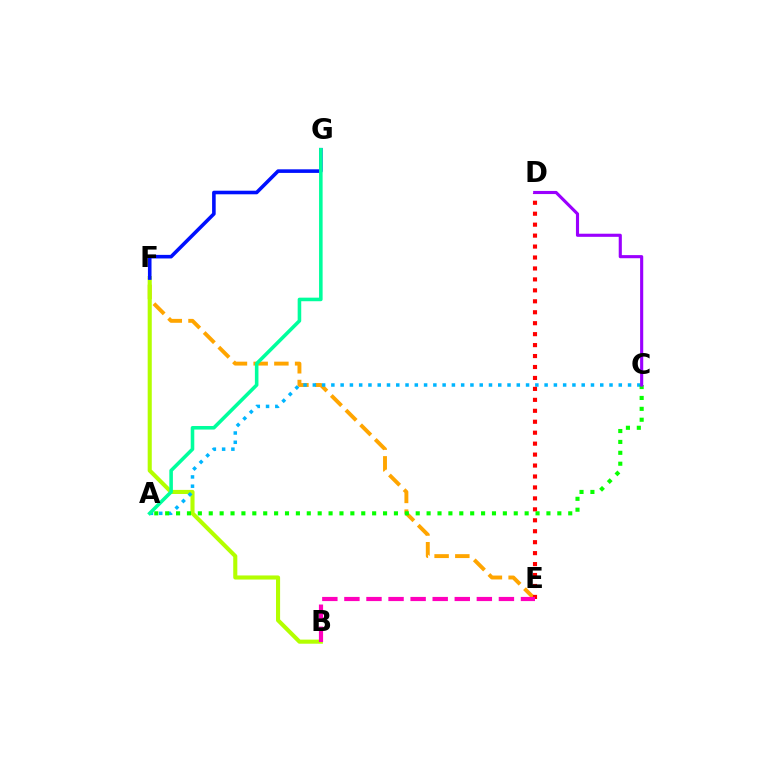{('E', 'F'): [{'color': '#ffa500', 'line_style': 'dashed', 'thickness': 2.81}], ('B', 'F'): [{'color': '#b3ff00', 'line_style': 'solid', 'thickness': 2.95}], ('F', 'G'): [{'color': '#0010ff', 'line_style': 'solid', 'thickness': 2.58}], ('A', 'C'): [{'color': '#00b5ff', 'line_style': 'dotted', 'thickness': 2.52}, {'color': '#08ff00', 'line_style': 'dotted', 'thickness': 2.96}], ('D', 'E'): [{'color': '#ff0000', 'line_style': 'dotted', 'thickness': 2.97}], ('A', 'G'): [{'color': '#00ff9d', 'line_style': 'solid', 'thickness': 2.57}], ('B', 'E'): [{'color': '#ff00bd', 'line_style': 'dashed', 'thickness': 3.0}], ('C', 'D'): [{'color': '#9b00ff', 'line_style': 'solid', 'thickness': 2.25}]}